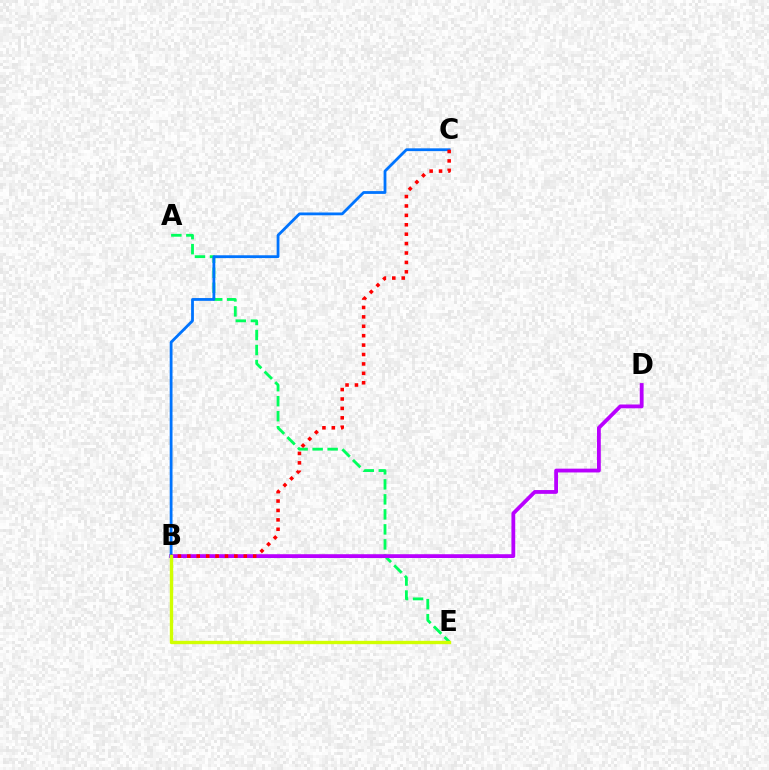{('A', 'E'): [{'color': '#00ff5c', 'line_style': 'dashed', 'thickness': 2.04}], ('B', 'D'): [{'color': '#b900ff', 'line_style': 'solid', 'thickness': 2.74}], ('B', 'C'): [{'color': '#0074ff', 'line_style': 'solid', 'thickness': 2.01}, {'color': '#ff0000', 'line_style': 'dotted', 'thickness': 2.56}], ('B', 'E'): [{'color': '#d1ff00', 'line_style': 'solid', 'thickness': 2.42}]}